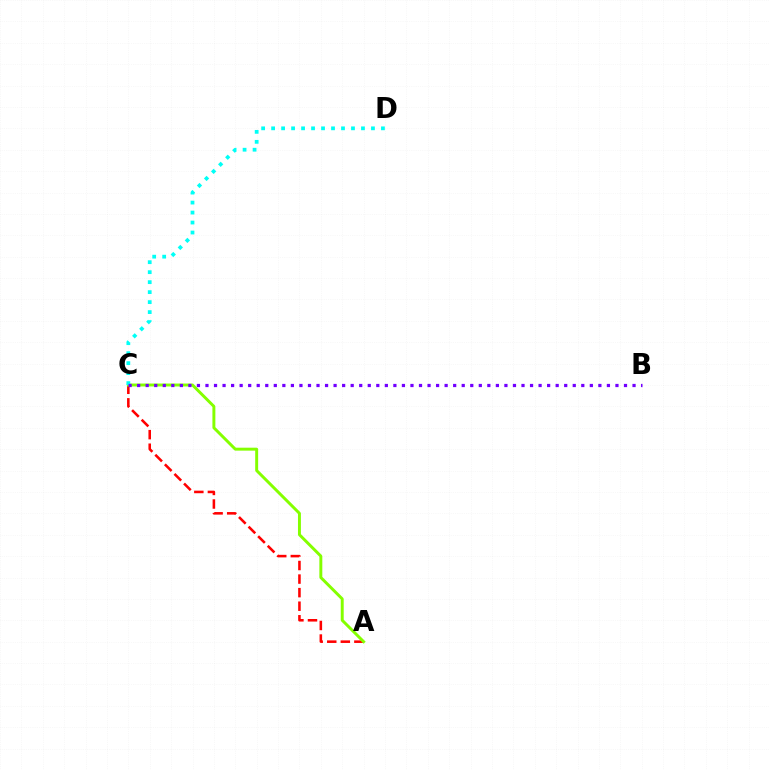{('A', 'C'): [{'color': '#ff0000', 'line_style': 'dashed', 'thickness': 1.84}, {'color': '#84ff00', 'line_style': 'solid', 'thickness': 2.12}], ('C', 'D'): [{'color': '#00fff6', 'line_style': 'dotted', 'thickness': 2.71}], ('B', 'C'): [{'color': '#7200ff', 'line_style': 'dotted', 'thickness': 2.32}]}